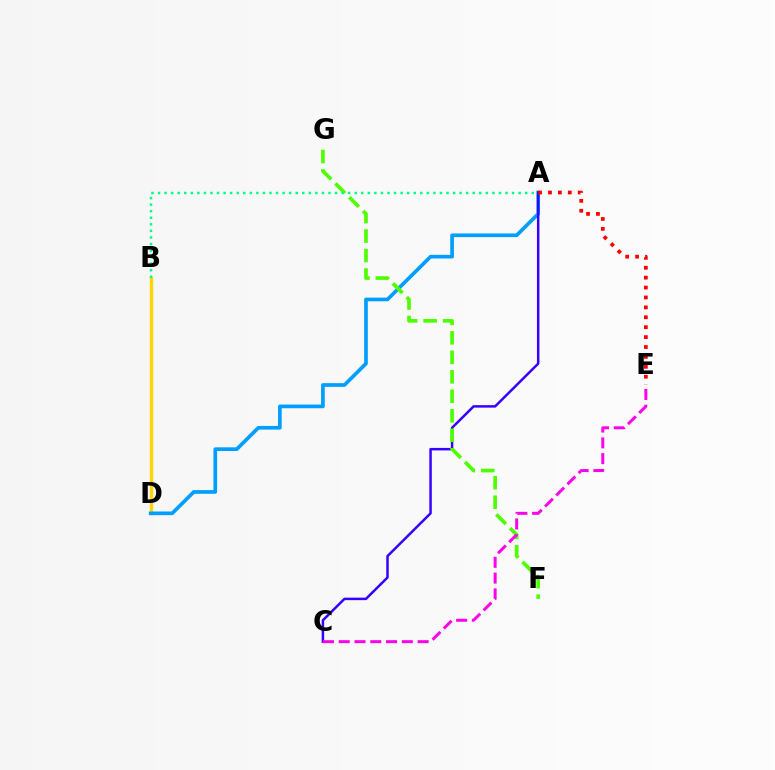{('B', 'D'): [{'color': '#ffd500', 'line_style': 'solid', 'thickness': 2.36}], ('A', 'D'): [{'color': '#009eff', 'line_style': 'solid', 'thickness': 2.65}], ('A', 'C'): [{'color': '#3700ff', 'line_style': 'solid', 'thickness': 1.79}], ('F', 'G'): [{'color': '#4fff00', 'line_style': 'dashed', 'thickness': 2.65}], ('C', 'E'): [{'color': '#ff00ed', 'line_style': 'dashed', 'thickness': 2.14}], ('A', 'E'): [{'color': '#ff0000', 'line_style': 'dotted', 'thickness': 2.69}], ('A', 'B'): [{'color': '#00ff86', 'line_style': 'dotted', 'thickness': 1.78}]}